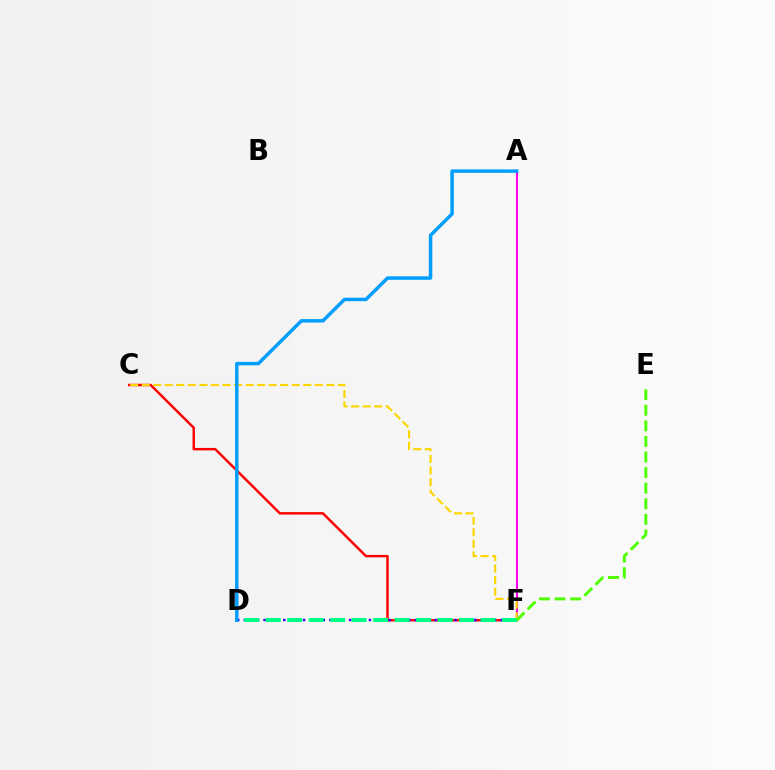{('C', 'F'): [{'color': '#ff0000', 'line_style': 'solid', 'thickness': 1.76}, {'color': '#ffd500', 'line_style': 'dashed', 'thickness': 1.57}], ('D', 'F'): [{'color': '#3700ff', 'line_style': 'dotted', 'thickness': 1.79}, {'color': '#00ff86', 'line_style': 'dashed', 'thickness': 2.92}], ('A', 'F'): [{'color': '#ff00ed', 'line_style': 'solid', 'thickness': 1.51}], ('E', 'F'): [{'color': '#4fff00', 'line_style': 'dashed', 'thickness': 2.12}], ('A', 'D'): [{'color': '#009eff', 'line_style': 'solid', 'thickness': 2.5}]}